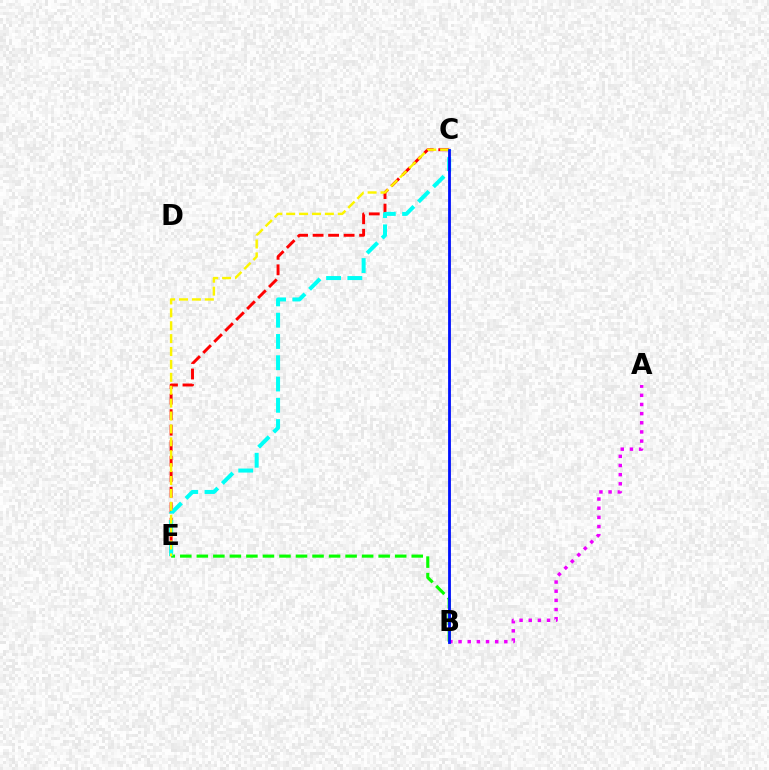{('B', 'E'): [{'color': '#08ff00', 'line_style': 'dashed', 'thickness': 2.25}], ('A', 'B'): [{'color': '#ee00ff', 'line_style': 'dotted', 'thickness': 2.49}], ('C', 'E'): [{'color': '#ff0000', 'line_style': 'dashed', 'thickness': 2.11}, {'color': '#00fff6', 'line_style': 'dashed', 'thickness': 2.89}, {'color': '#fcf500', 'line_style': 'dashed', 'thickness': 1.75}], ('B', 'C'): [{'color': '#0010ff', 'line_style': 'solid', 'thickness': 2.02}]}